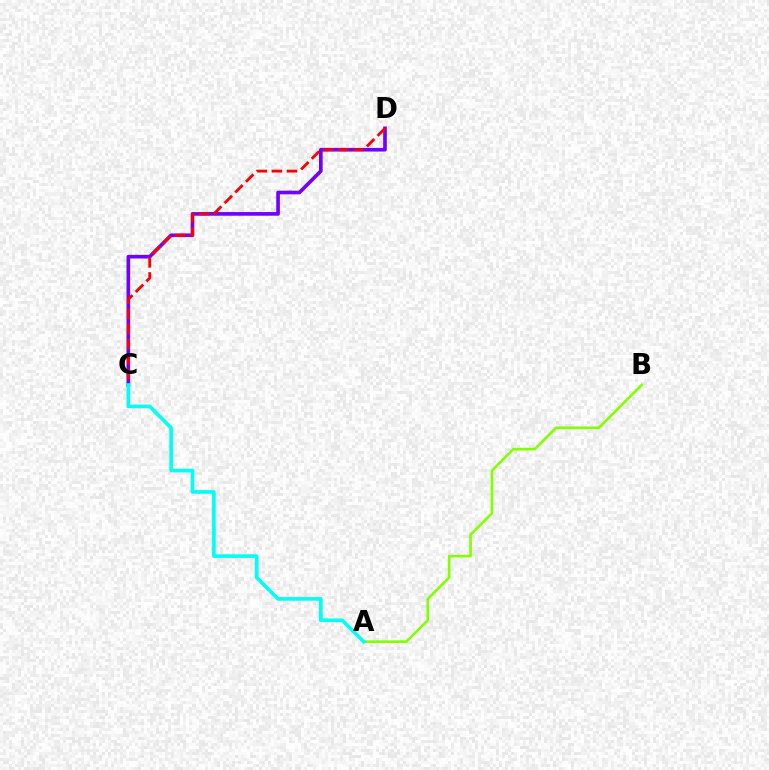{('C', 'D'): [{'color': '#7200ff', 'line_style': 'solid', 'thickness': 2.63}, {'color': '#ff0000', 'line_style': 'dashed', 'thickness': 2.05}], ('A', 'B'): [{'color': '#84ff00', 'line_style': 'solid', 'thickness': 1.89}], ('A', 'C'): [{'color': '#00fff6', 'line_style': 'solid', 'thickness': 2.62}]}